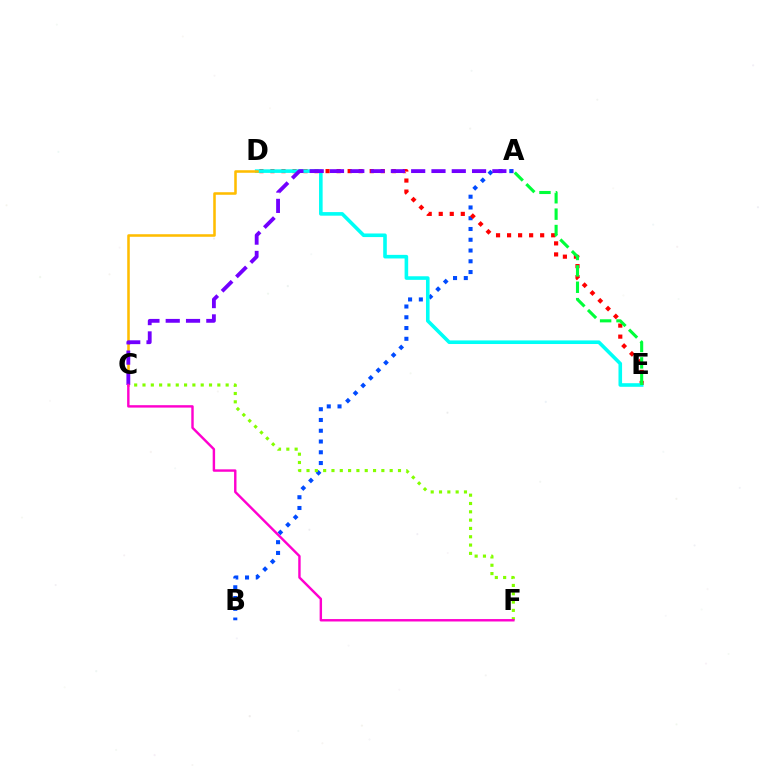{('A', 'B'): [{'color': '#004bff', 'line_style': 'dotted', 'thickness': 2.92}], ('D', 'E'): [{'color': '#ff0000', 'line_style': 'dotted', 'thickness': 3.0}, {'color': '#00fff6', 'line_style': 'solid', 'thickness': 2.59}], ('C', 'F'): [{'color': '#84ff00', 'line_style': 'dotted', 'thickness': 2.26}, {'color': '#ff00cf', 'line_style': 'solid', 'thickness': 1.74}], ('C', 'D'): [{'color': '#ffbd00', 'line_style': 'solid', 'thickness': 1.83}], ('A', 'C'): [{'color': '#7200ff', 'line_style': 'dashed', 'thickness': 2.76}], ('A', 'E'): [{'color': '#00ff39', 'line_style': 'dashed', 'thickness': 2.23}]}